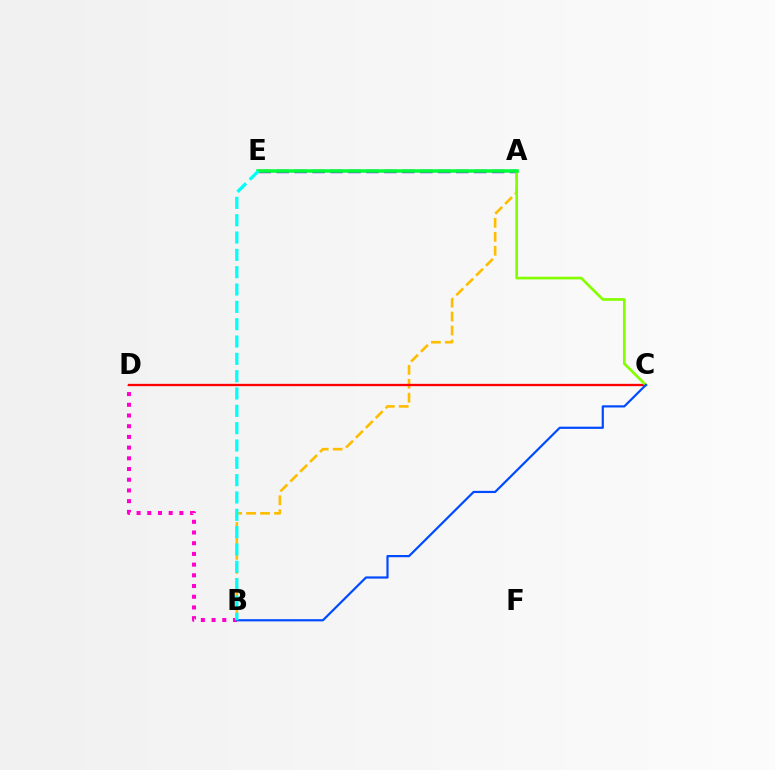{('B', 'D'): [{'color': '#ff00cf', 'line_style': 'dotted', 'thickness': 2.91}], ('A', 'E'): [{'color': '#7200ff', 'line_style': 'dashed', 'thickness': 2.44}, {'color': '#00ff39', 'line_style': 'solid', 'thickness': 2.55}], ('A', 'B'): [{'color': '#ffbd00', 'line_style': 'dashed', 'thickness': 1.9}], ('C', 'D'): [{'color': '#ff0000', 'line_style': 'solid', 'thickness': 1.67}], ('A', 'C'): [{'color': '#84ff00', 'line_style': 'solid', 'thickness': 1.94}], ('B', 'C'): [{'color': '#004bff', 'line_style': 'solid', 'thickness': 1.59}], ('B', 'E'): [{'color': '#00fff6', 'line_style': 'dashed', 'thickness': 2.35}]}